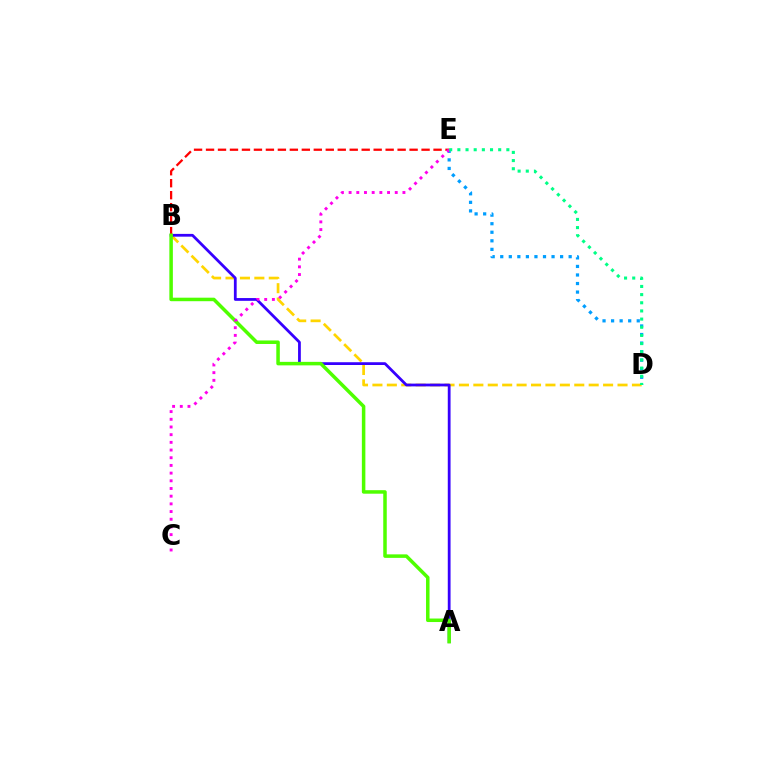{('B', 'D'): [{'color': '#ffd500', 'line_style': 'dashed', 'thickness': 1.96}], ('A', 'B'): [{'color': '#3700ff', 'line_style': 'solid', 'thickness': 2.0}, {'color': '#4fff00', 'line_style': 'solid', 'thickness': 2.53}], ('D', 'E'): [{'color': '#009eff', 'line_style': 'dotted', 'thickness': 2.32}, {'color': '#00ff86', 'line_style': 'dotted', 'thickness': 2.22}], ('B', 'E'): [{'color': '#ff0000', 'line_style': 'dashed', 'thickness': 1.63}], ('C', 'E'): [{'color': '#ff00ed', 'line_style': 'dotted', 'thickness': 2.09}]}